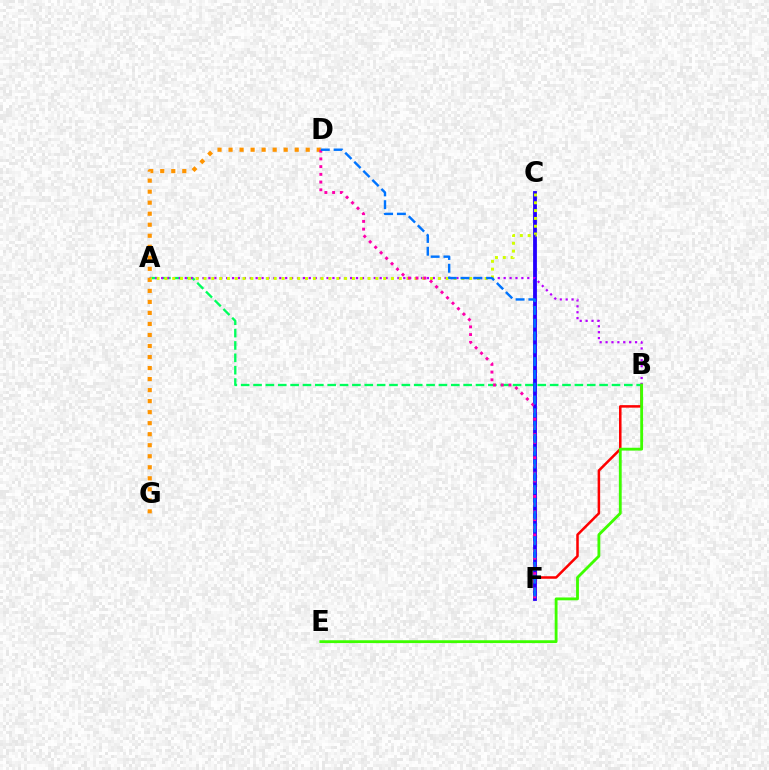{('B', 'F'): [{'color': '#ff0000', 'line_style': 'solid', 'thickness': 1.82}], ('A', 'B'): [{'color': '#00ff5c', 'line_style': 'dashed', 'thickness': 1.68}, {'color': '#b900ff', 'line_style': 'dotted', 'thickness': 1.6}], ('C', 'F'): [{'color': '#00fff6', 'line_style': 'dashed', 'thickness': 1.54}, {'color': '#2500ff', 'line_style': 'solid', 'thickness': 2.75}], ('D', 'G'): [{'color': '#ff9400', 'line_style': 'dotted', 'thickness': 3.0}], ('A', 'C'): [{'color': '#d1ff00', 'line_style': 'dotted', 'thickness': 2.12}], ('D', 'F'): [{'color': '#ff00ac', 'line_style': 'dotted', 'thickness': 2.1}, {'color': '#0074ff', 'line_style': 'dashed', 'thickness': 1.74}], ('B', 'E'): [{'color': '#3dff00', 'line_style': 'solid', 'thickness': 2.04}]}